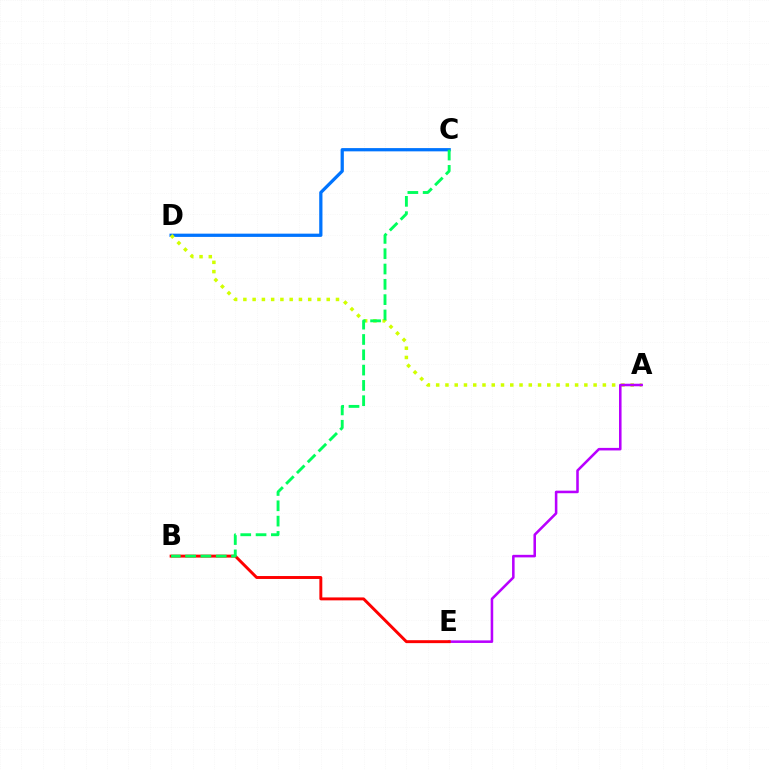{('C', 'D'): [{'color': '#0074ff', 'line_style': 'solid', 'thickness': 2.34}], ('A', 'D'): [{'color': '#d1ff00', 'line_style': 'dotted', 'thickness': 2.52}], ('A', 'E'): [{'color': '#b900ff', 'line_style': 'solid', 'thickness': 1.84}], ('B', 'E'): [{'color': '#ff0000', 'line_style': 'solid', 'thickness': 2.11}], ('B', 'C'): [{'color': '#00ff5c', 'line_style': 'dashed', 'thickness': 2.08}]}